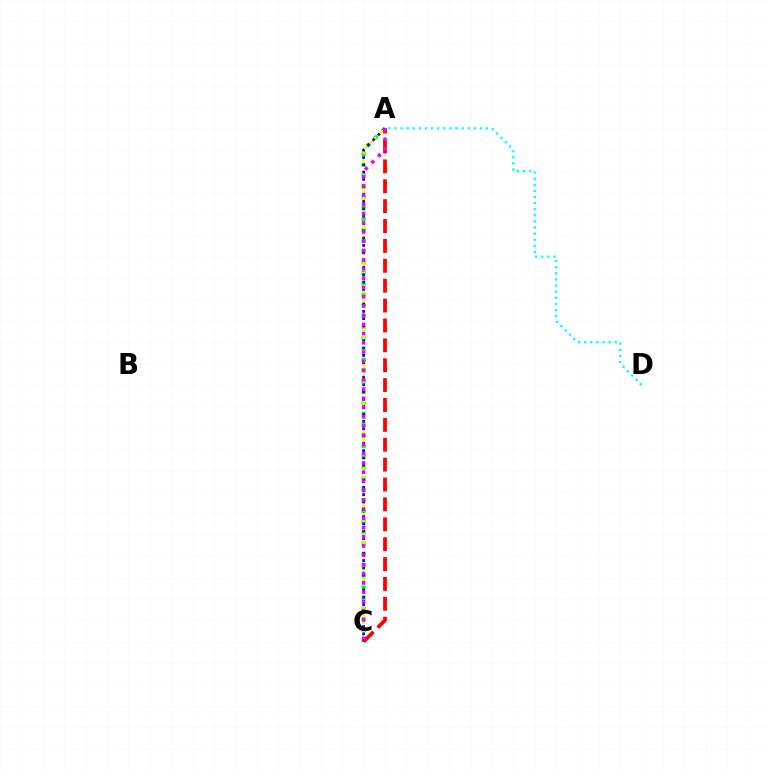{('A', 'C'): [{'color': '#08ff00', 'line_style': 'dotted', 'thickness': 2.94}, {'color': '#fcf500', 'line_style': 'dashed', 'thickness': 1.73}, {'color': '#0010ff', 'line_style': 'dotted', 'thickness': 1.99}, {'color': '#ff0000', 'line_style': 'dashed', 'thickness': 2.7}, {'color': '#ee00ff', 'line_style': 'dotted', 'thickness': 2.51}], ('A', 'D'): [{'color': '#00fff6', 'line_style': 'dotted', 'thickness': 1.66}]}